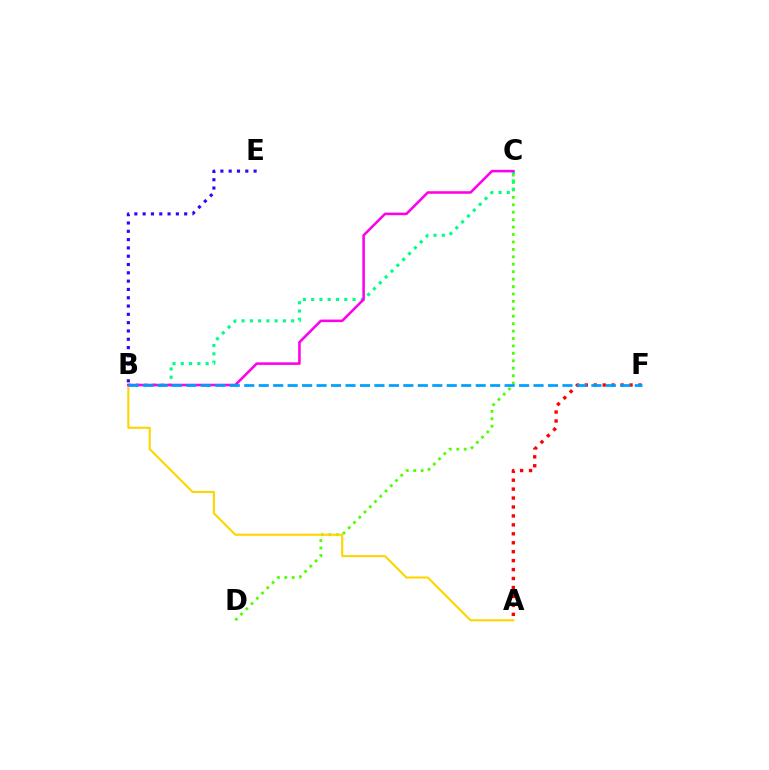{('C', 'D'): [{'color': '#4fff00', 'line_style': 'dotted', 'thickness': 2.02}], ('A', 'F'): [{'color': '#ff0000', 'line_style': 'dotted', 'thickness': 2.43}], ('B', 'C'): [{'color': '#00ff86', 'line_style': 'dotted', 'thickness': 2.25}, {'color': '#ff00ed', 'line_style': 'solid', 'thickness': 1.84}], ('A', 'B'): [{'color': '#ffd500', 'line_style': 'solid', 'thickness': 1.52}], ('B', 'E'): [{'color': '#3700ff', 'line_style': 'dotted', 'thickness': 2.26}], ('B', 'F'): [{'color': '#009eff', 'line_style': 'dashed', 'thickness': 1.96}]}